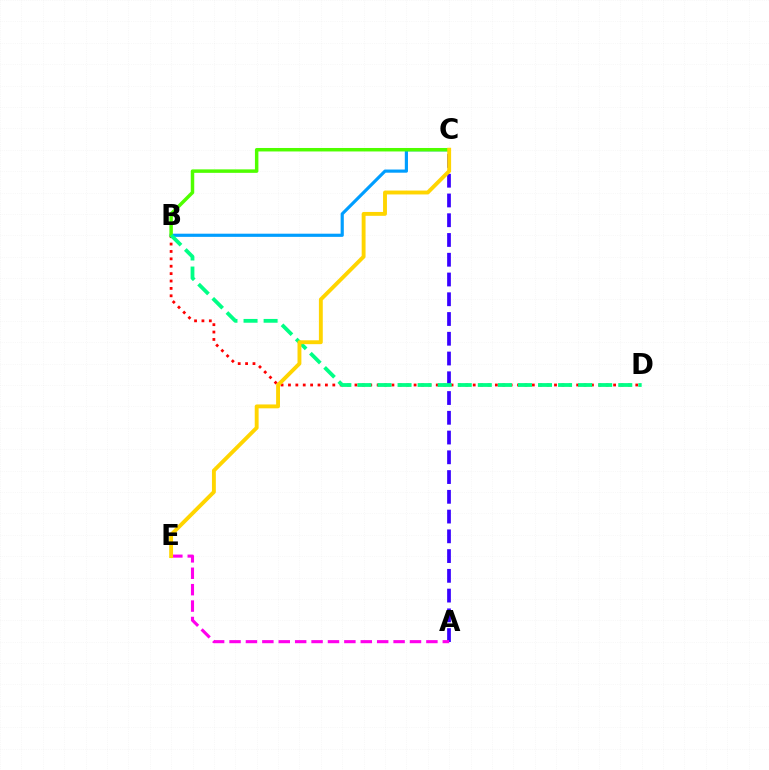{('A', 'C'): [{'color': '#3700ff', 'line_style': 'dashed', 'thickness': 2.68}], ('B', 'D'): [{'color': '#ff0000', 'line_style': 'dotted', 'thickness': 2.01}, {'color': '#00ff86', 'line_style': 'dashed', 'thickness': 2.73}], ('B', 'C'): [{'color': '#009eff', 'line_style': 'solid', 'thickness': 2.28}, {'color': '#4fff00', 'line_style': 'solid', 'thickness': 2.5}], ('A', 'E'): [{'color': '#ff00ed', 'line_style': 'dashed', 'thickness': 2.23}], ('C', 'E'): [{'color': '#ffd500', 'line_style': 'solid', 'thickness': 2.79}]}